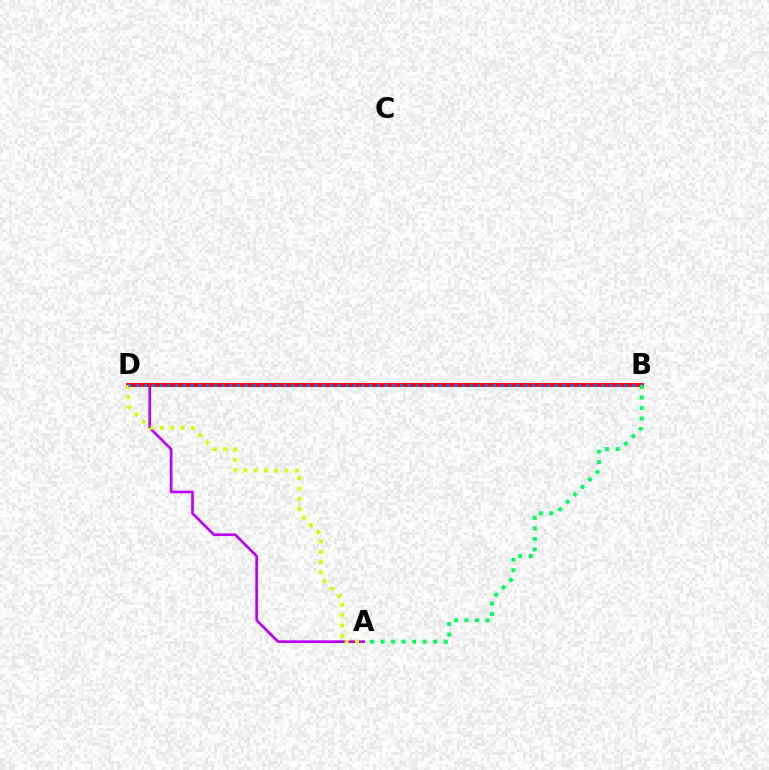{('A', 'D'): [{'color': '#b900ff', 'line_style': 'solid', 'thickness': 1.93}, {'color': '#d1ff00', 'line_style': 'dotted', 'thickness': 2.8}], ('B', 'D'): [{'color': '#ff0000', 'line_style': 'solid', 'thickness': 2.8}, {'color': '#0074ff', 'line_style': 'dotted', 'thickness': 2.11}], ('A', 'B'): [{'color': '#00ff5c', 'line_style': 'dotted', 'thickness': 2.86}]}